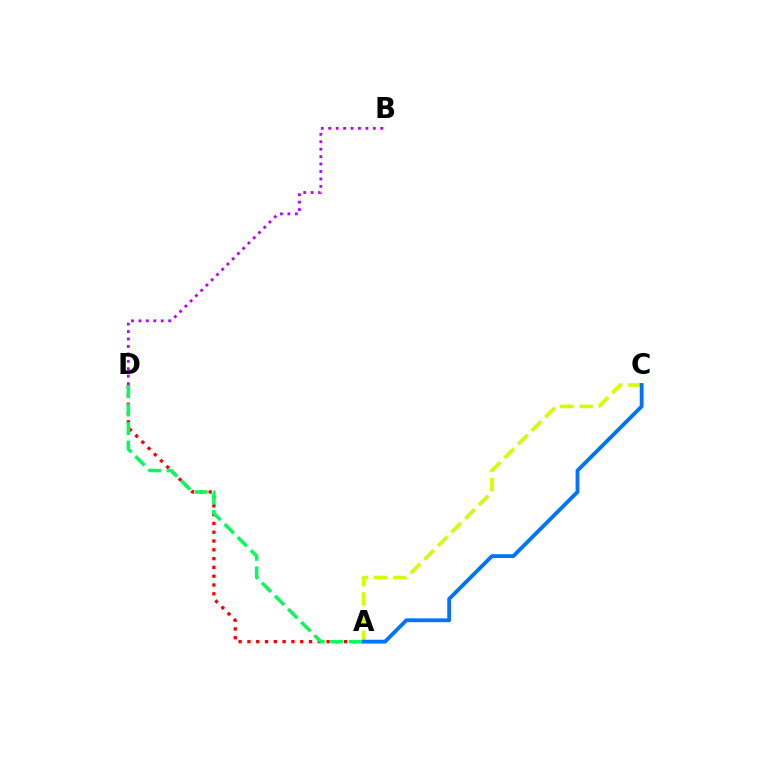{('A', 'D'): [{'color': '#ff0000', 'line_style': 'dotted', 'thickness': 2.39}, {'color': '#00ff5c', 'line_style': 'dashed', 'thickness': 2.52}], ('B', 'D'): [{'color': '#b900ff', 'line_style': 'dotted', 'thickness': 2.02}], ('A', 'C'): [{'color': '#d1ff00', 'line_style': 'dashed', 'thickness': 2.62}, {'color': '#0074ff', 'line_style': 'solid', 'thickness': 2.76}]}